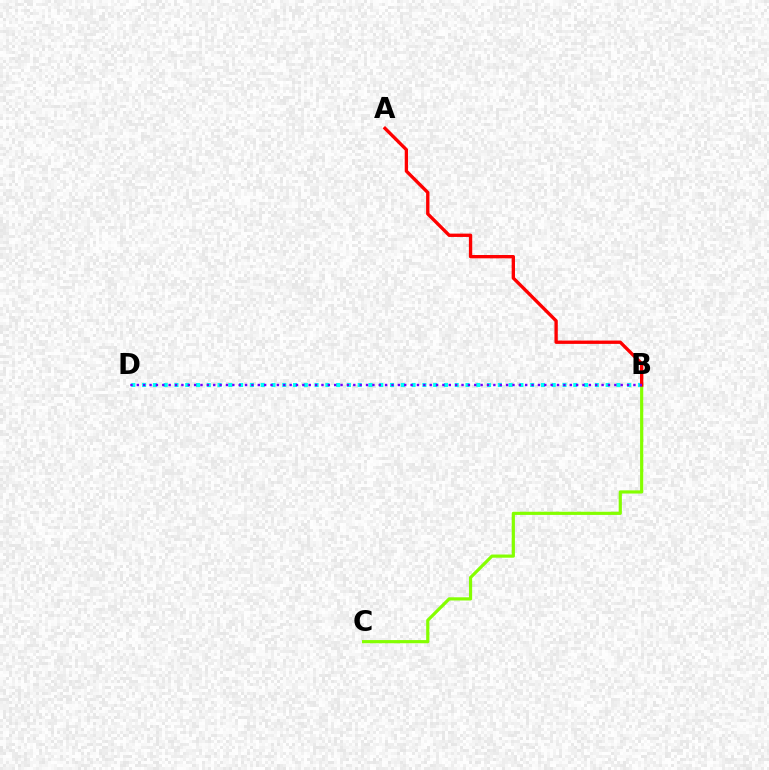{('B', 'C'): [{'color': '#84ff00', 'line_style': 'solid', 'thickness': 2.29}], ('B', 'D'): [{'color': '#00fff6', 'line_style': 'dotted', 'thickness': 2.93}, {'color': '#7200ff', 'line_style': 'dotted', 'thickness': 1.73}], ('A', 'B'): [{'color': '#ff0000', 'line_style': 'solid', 'thickness': 2.4}]}